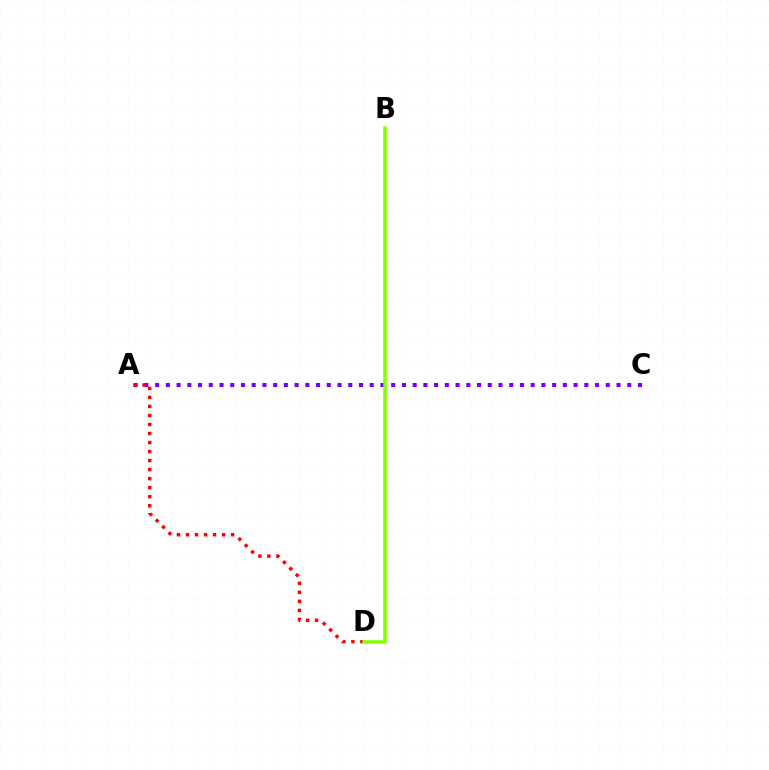{('A', 'C'): [{'color': '#7200ff', 'line_style': 'dotted', 'thickness': 2.92}], ('A', 'D'): [{'color': '#ff0000', 'line_style': 'dotted', 'thickness': 2.45}], ('B', 'D'): [{'color': '#00fff6', 'line_style': 'dotted', 'thickness': 1.55}, {'color': '#84ff00', 'line_style': 'solid', 'thickness': 2.53}]}